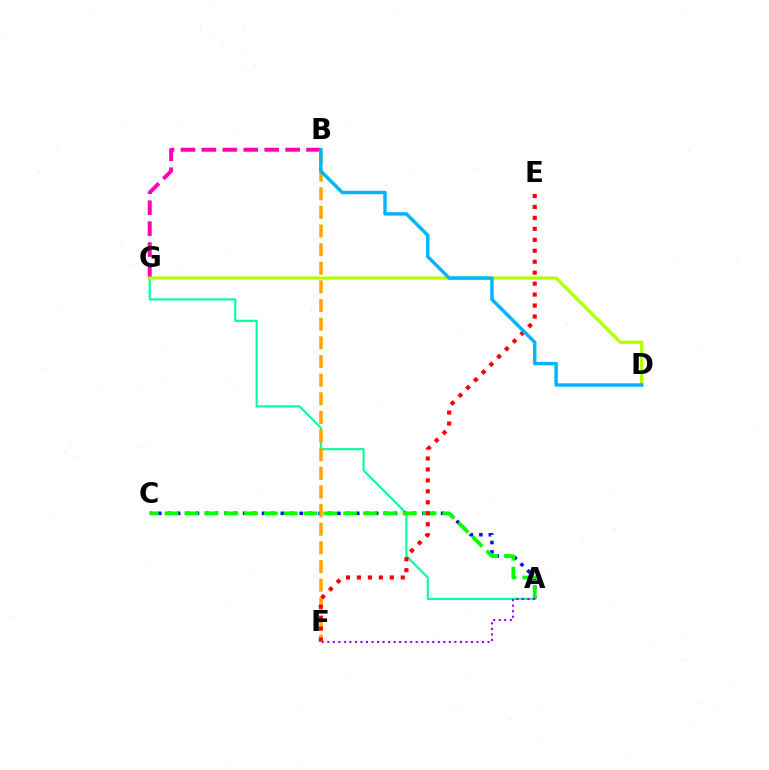{('A', 'G'): [{'color': '#00ff9d', 'line_style': 'solid', 'thickness': 1.54}], ('B', 'G'): [{'color': '#ff00bd', 'line_style': 'dashed', 'thickness': 2.84}], ('A', 'C'): [{'color': '#0010ff', 'line_style': 'dotted', 'thickness': 2.56}, {'color': '#08ff00', 'line_style': 'dashed', 'thickness': 2.7}], ('D', 'G'): [{'color': '#b3ff00', 'line_style': 'solid', 'thickness': 2.28}], ('A', 'F'): [{'color': '#9b00ff', 'line_style': 'dotted', 'thickness': 1.5}], ('B', 'F'): [{'color': '#ffa500', 'line_style': 'dashed', 'thickness': 2.53}], ('E', 'F'): [{'color': '#ff0000', 'line_style': 'dotted', 'thickness': 2.98}], ('B', 'D'): [{'color': '#00b5ff', 'line_style': 'solid', 'thickness': 2.49}]}